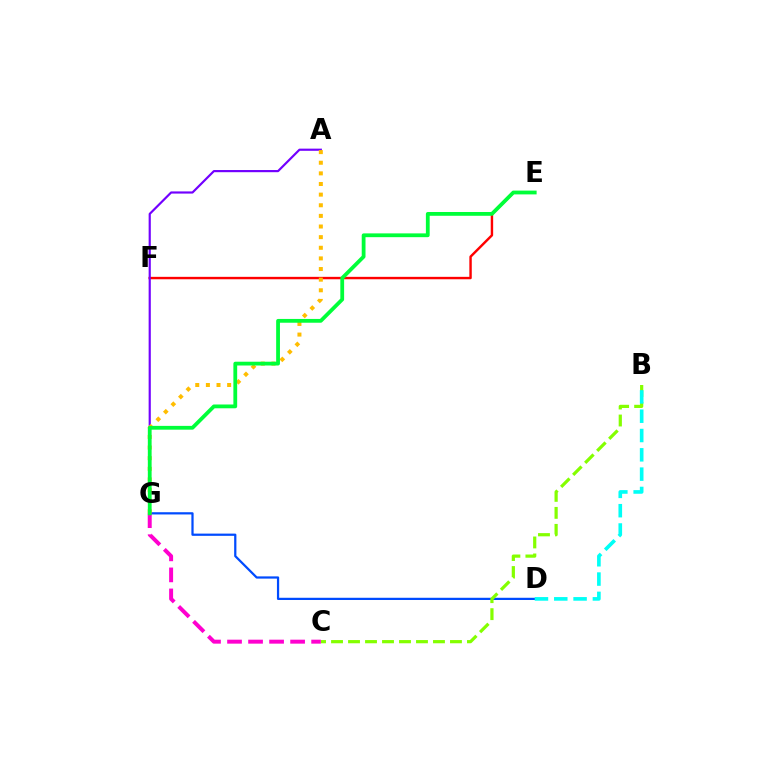{('D', 'G'): [{'color': '#004bff', 'line_style': 'solid', 'thickness': 1.61}], ('E', 'F'): [{'color': '#ff0000', 'line_style': 'solid', 'thickness': 1.74}], ('B', 'C'): [{'color': '#84ff00', 'line_style': 'dashed', 'thickness': 2.31}], ('A', 'G'): [{'color': '#7200ff', 'line_style': 'solid', 'thickness': 1.56}, {'color': '#ffbd00', 'line_style': 'dotted', 'thickness': 2.89}], ('C', 'G'): [{'color': '#ff00cf', 'line_style': 'dashed', 'thickness': 2.86}], ('B', 'D'): [{'color': '#00fff6', 'line_style': 'dashed', 'thickness': 2.62}], ('E', 'G'): [{'color': '#00ff39', 'line_style': 'solid', 'thickness': 2.73}]}